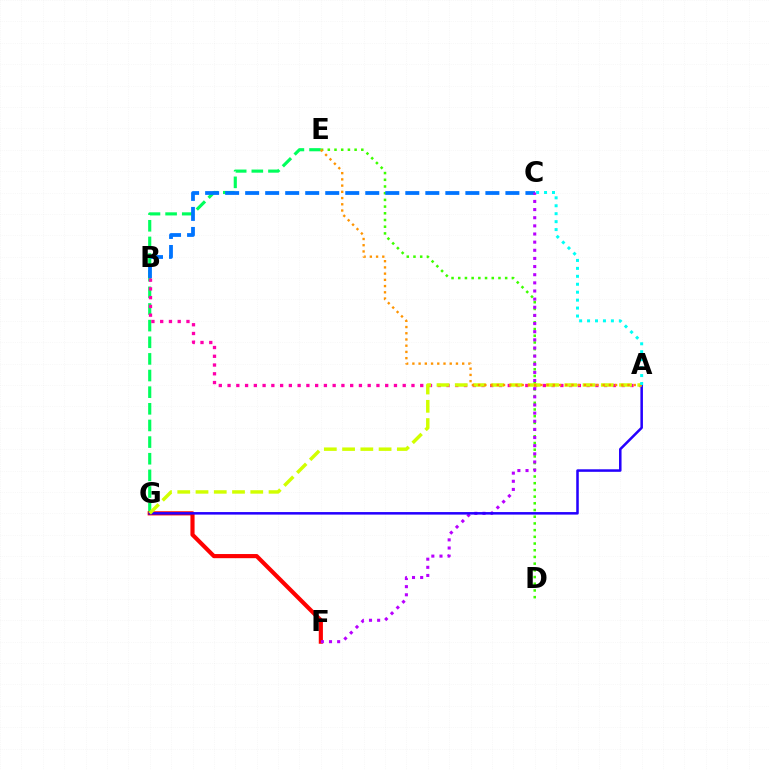{('E', 'G'): [{'color': '#00ff5c', 'line_style': 'dashed', 'thickness': 2.26}], ('D', 'E'): [{'color': '#3dff00', 'line_style': 'dotted', 'thickness': 1.82}], ('A', 'B'): [{'color': '#ff00ac', 'line_style': 'dotted', 'thickness': 2.38}], ('F', 'G'): [{'color': '#ff0000', 'line_style': 'solid', 'thickness': 2.99}], ('B', 'C'): [{'color': '#0074ff', 'line_style': 'dashed', 'thickness': 2.72}], ('C', 'F'): [{'color': '#b900ff', 'line_style': 'dotted', 'thickness': 2.21}], ('A', 'G'): [{'color': '#2500ff', 'line_style': 'solid', 'thickness': 1.82}, {'color': '#d1ff00', 'line_style': 'dashed', 'thickness': 2.48}], ('A', 'E'): [{'color': '#ff9400', 'line_style': 'dotted', 'thickness': 1.69}], ('A', 'C'): [{'color': '#00fff6', 'line_style': 'dotted', 'thickness': 2.16}]}